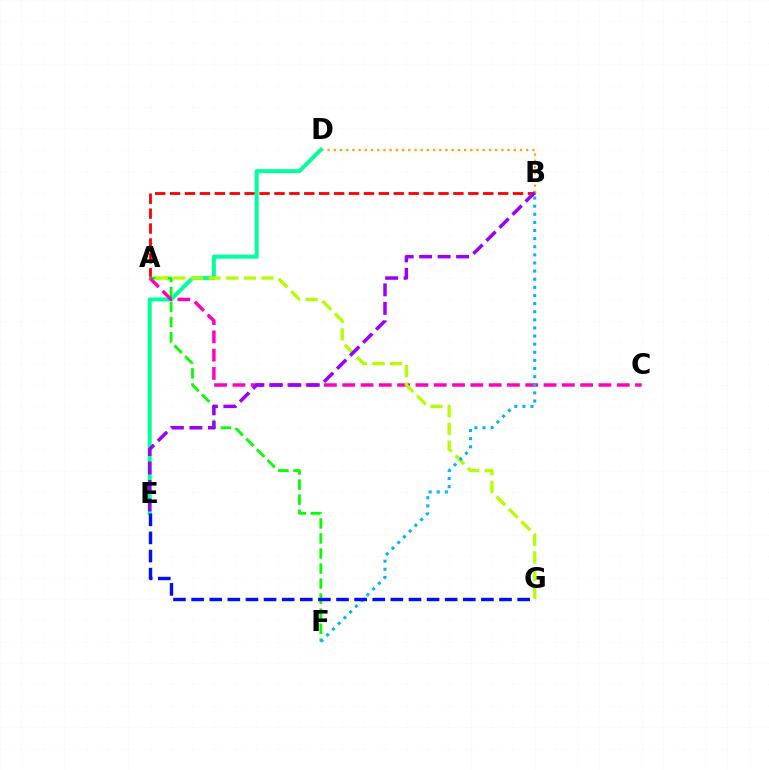{('A', 'B'): [{'color': '#ff0000', 'line_style': 'dashed', 'thickness': 2.03}], ('A', 'F'): [{'color': '#08ff00', 'line_style': 'dashed', 'thickness': 2.04}], ('B', 'D'): [{'color': '#ffa500', 'line_style': 'dotted', 'thickness': 1.69}], ('D', 'E'): [{'color': '#00ff9d', 'line_style': 'solid', 'thickness': 2.87}], ('A', 'C'): [{'color': '#ff00bd', 'line_style': 'dashed', 'thickness': 2.49}], ('A', 'G'): [{'color': '#b3ff00', 'line_style': 'dashed', 'thickness': 2.4}], ('B', 'F'): [{'color': '#00b5ff', 'line_style': 'dotted', 'thickness': 2.21}], ('E', 'G'): [{'color': '#0010ff', 'line_style': 'dashed', 'thickness': 2.46}], ('B', 'E'): [{'color': '#9b00ff', 'line_style': 'dashed', 'thickness': 2.51}]}